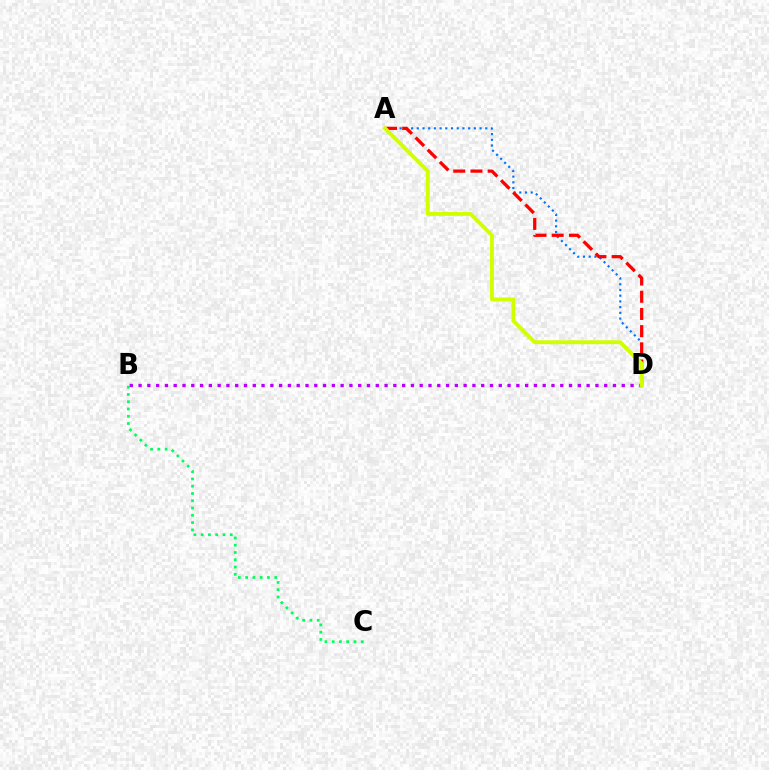{('A', 'D'): [{'color': '#0074ff', 'line_style': 'dotted', 'thickness': 1.55}, {'color': '#ff0000', 'line_style': 'dashed', 'thickness': 2.34}, {'color': '#d1ff00', 'line_style': 'solid', 'thickness': 2.8}], ('B', 'C'): [{'color': '#00ff5c', 'line_style': 'dotted', 'thickness': 1.98}], ('B', 'D'): [{'color': '#b900ff', 'line_style': 'dotted', 'thickness': 2.39}]}